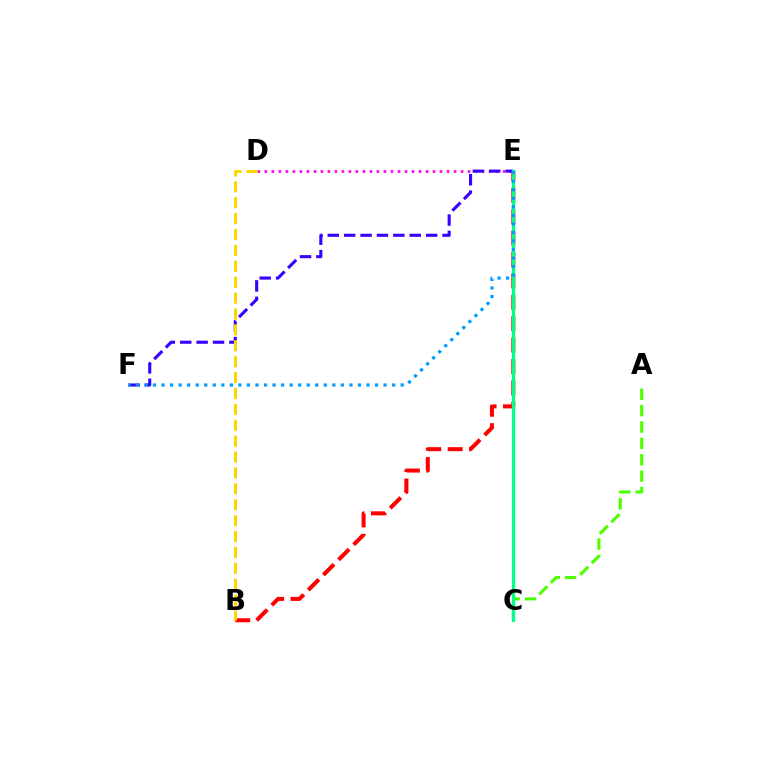{('A', 'C'): [{'color': '#4fff00', 'line_style': 'dashed', 'thickness': 2.22}], ('B', 'E'): [{'color': '#ff0000', 'line_style': 'dashed', 'thickness': 2.91}], ('D', 'E'): [{'color': '#ff00ed', 'line_style': 'dotted', 'thickness': 1.9}], ('E', 'F'): [{'color': '#3700ff', 'line_style': 'dashed', 'thickness': 2.23}, {'color': '#009eff', 'line_style': 'dotted', 'thickness': 2.32}], ('C', 'E'): [{'color': '#00ff86', 'line_style': 'solid', 'thickness': 2.36}], ('B', 'D'): [{'color': '#ffd500', 'line_style': 'dashed', 'thickness': 2.16}]}